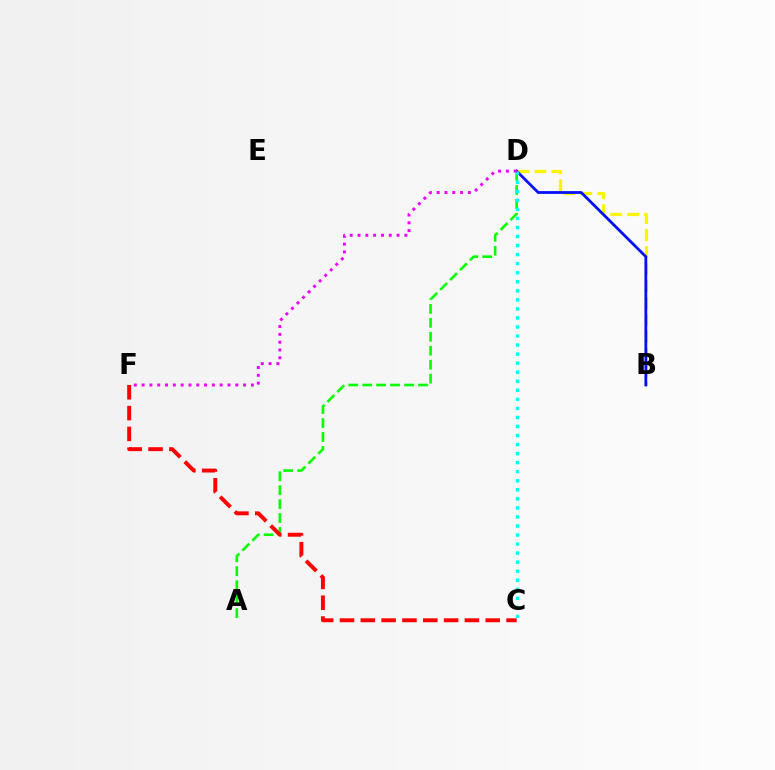{('A', 'D'): [{'color': '#08ff00', 'line_style': 'dashed', 'thickness': 1.89}], ('C', 'F'): [{'color': '#ff0000', 'line_style': 'dashed', 'thickness': 2.83}], ('B', 'D'): [{'color': '#fcf500', 'line_style': 'dashed', 'thickness': 2.31}, {'color': '#0010ff', 'line_style': 'solid', 'thickness': 2.0}], ('C', 'D'): [{'color': '#00fff6', 'line_style': 'dotted', 'thickness': 2.46}], ('D', 'F'): [{'color': '#ee00ff', 'line_style': 'dotted', 'thickness': 2.12}]}